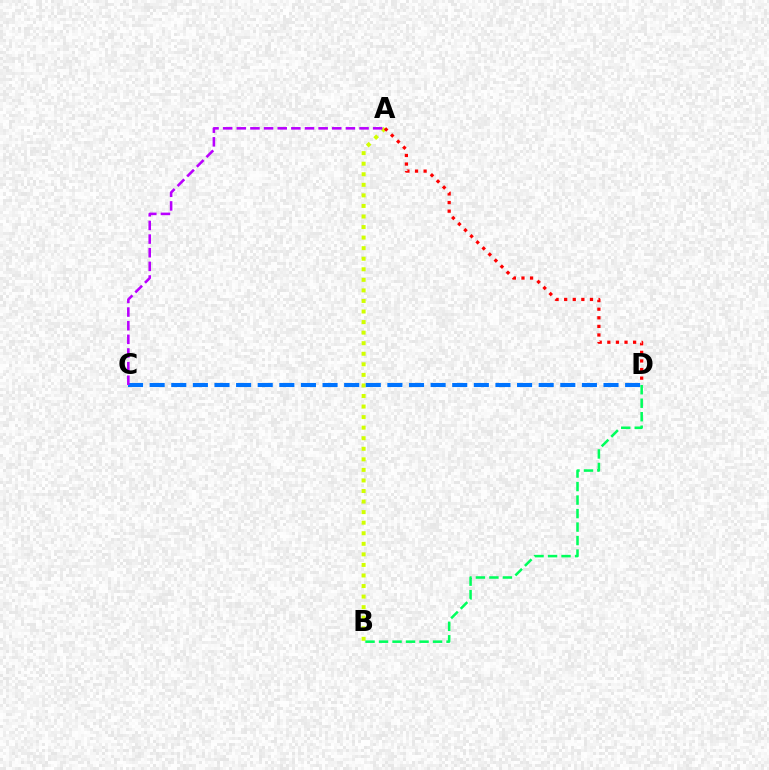{('A', 'B'): [{'color': '#d1ff00', 'line_style': 'dotted', 'thickness': 2.87}], ('A', 'D'): [{'color': '#ff0000', 'line_style': 'dotted', 'thickness': 2.33}], ('C', 'D'): [{'color': '#0074ff', 'line_style': 'dashed', 'thickness': 2.94}], ('A', 'C'): [{'color': '#b900ff', 'line_style': 'dashed', 'thickness': 1.85}], ('B', 'D'): [{'color': '#00ff5c', 'line_style': 'dashed', 'thickness': 1.83}]}